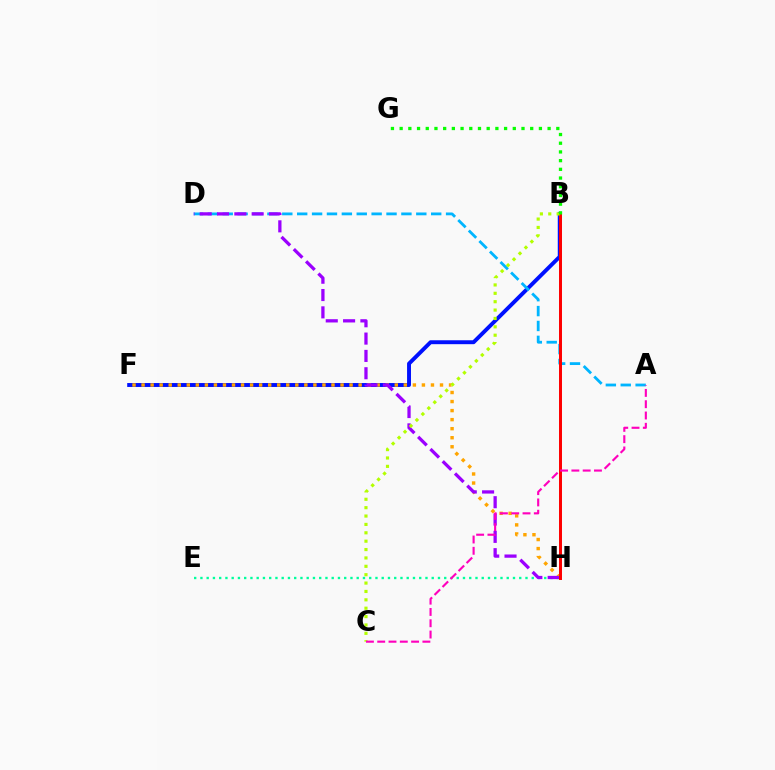{('B', 'F'): [{'color': '#0010ff', 'line_style': 'solid', 'thickness': 2.82}], ('E', 'H'): [{'color': '#00ff9d', 'line_style': 'dotted', 'thickness': 1.7}], ('F', 'H'): [{'color': '#ffa500', 'line_style': 'dotted', 'thickness': 2.46}], ('A', 'D'): [{'color': '#00b5ff', 'line_style': 'dashed', 'thickness': 2.02}], ('D', 'H'): [{'color': '#9b00ff', 'line_style': 'dashed', 'thickness': 2.35}], ('B', 'H'): [{'color': '#ff0000', 'line_style': 'solid', 'thickness': 2.14}], ('B', 'C'): [{'color': '#b3ff00', 'line_style': 'dotted', 'thickness': 2.28}], ('B', 'G'): [{'color': '#08ff00', 'line_style': 'dotted', 'thickness': 2.36}], ('A', 'C'): [{'color': '#ff00bd', 'line_style': 'dashed', 'thickness': 1.53}]}